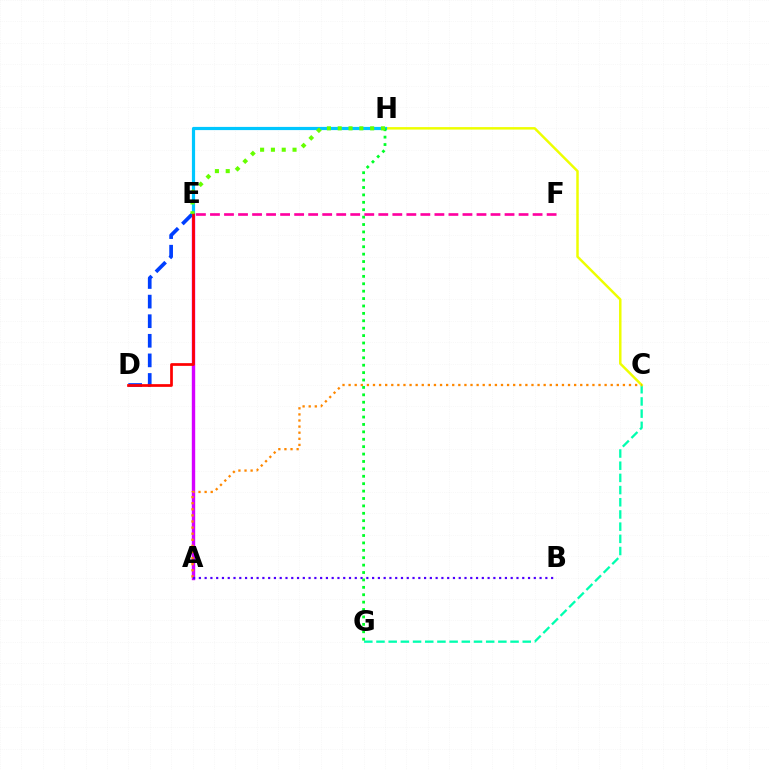{('A', 'E'): [{'color': '#d600ff', 'line_style': 'solid', 'thickness': 2.44}], ('C', 'G'): [{'color': '#00ffaf', 'line_style': 'dashed', 'thickness': 1.66}], ('C', 'H'): [{'color': '#eeff00', 'line_style': 'solid', 'thickness': 1.78}], ('A', 'C'): [{'color': '#ff8800', 'line_style': 'dotted', 'thickness': 1.66}], ('D', 'E'): [{'color': '#003fff', 'line_style': 'dashed', 'thickness': 2.66}, {'color': '#ff0000', 'line_style': 'solid', 'thickness': 1.96}], ('E', 'H'): [{'color': '#00c7ff', 'line_style': 'solid', 'thickness': 2.29}, {'color': '#66ff00', 'line_style': 'dotted', 'thickness': 2.94}], ('G', 'H'): [{'color': '#00ff27', 'line_style': 'dotted', 'thickness': 2.01}], ('A', 'B'): [{'color': '#4f00ff', 'line_style': 'dotted', 'thickness': 1.57}], ('E', 'F'): [{'color': '#ff00a0', 'line_style': 'dashed', 'thickness': 1.91}]}